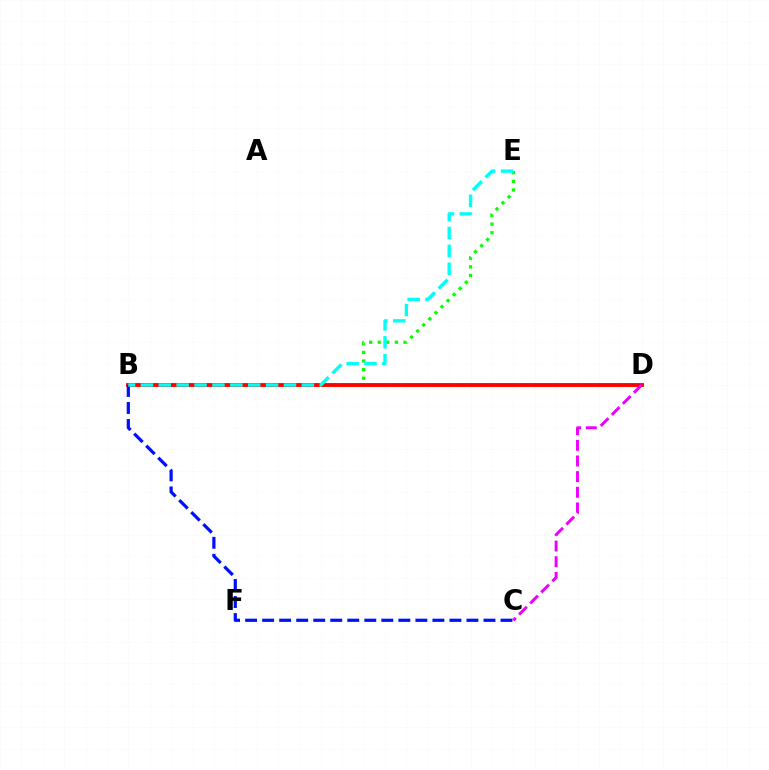{('B', 'E'): [{'color': '#08ff00', 'line_style': 'dotted', 'thickness': 2.34}, {'color': '#00fff6', 'line_style': 'dashed', 'thickness': 2.43}], ('B', 'D'): [{'color': '#fcf500', 'line_style': 'solid', 'thickness': 2.31}, {'color': '#ff0000', 'line_style': 'solid', 'thickness': 2.76}], ('C', 'D'): [{'color': '#ee00ff', 'line_style': 'dashed', 'thickness': 2.13}], ('B', 'C'): [{'color': '#0010ff', 'line_style': 'dashed', 'thickness': 2.31}]}